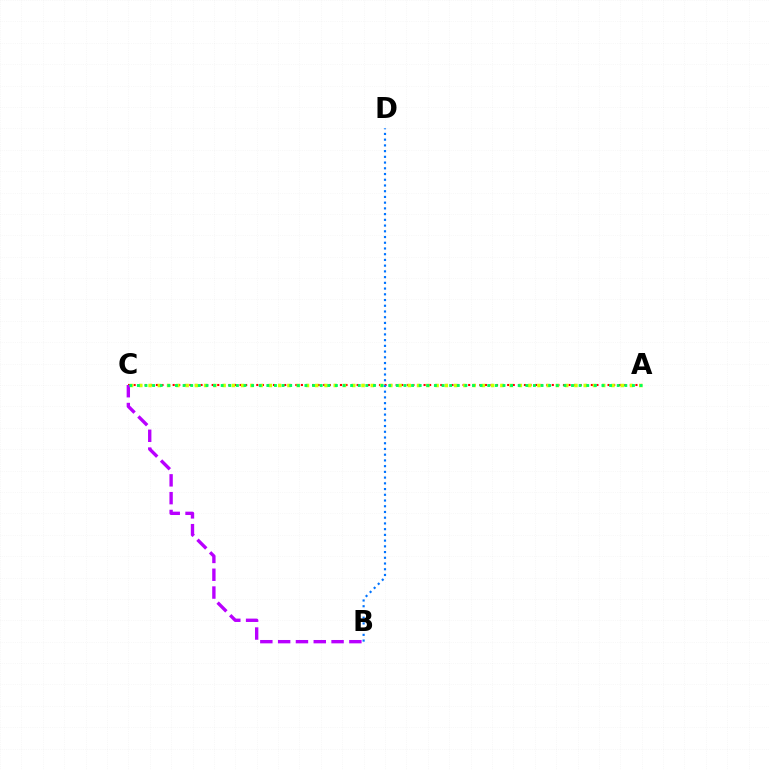{('A', 'C'): [{'color': '#ff0000', 'line_style': 'dotted', 'thickness': 1.51}, {'color': '#d1ff00', 'line_style': 'dotted', 'thickness': 2.52}, {'color': '#00ff5c', 'line_style': 'dotted', 'thickness': 2.07}], ('B', 'C'): [{'color': '#b900ff', 'line_style': 'dashed', 'thickness': 2.42}], ('B', 'D'): [{'color': '#0074ff', 'line_style': 'dotted', 'thickness': 1.56}]}